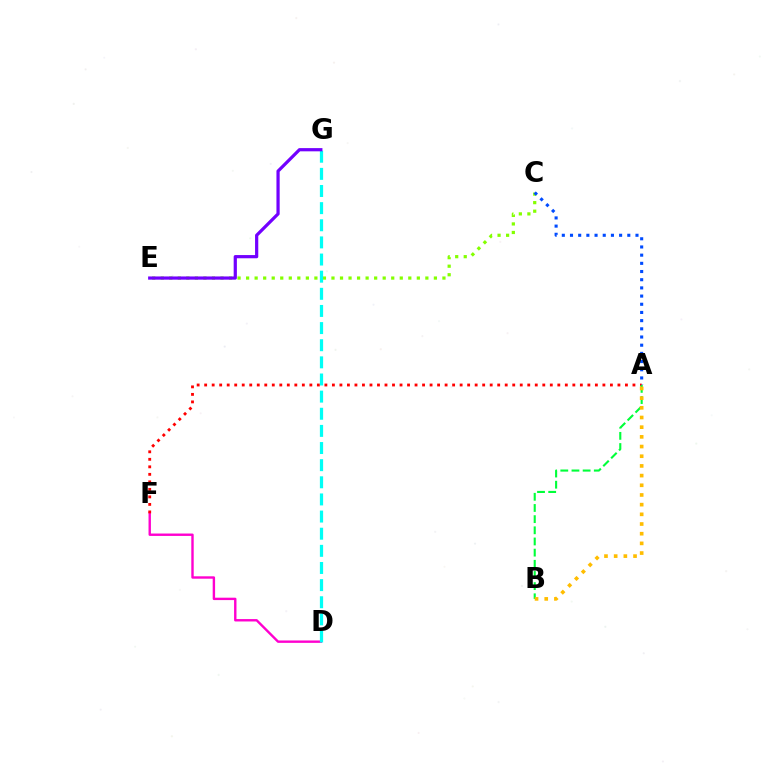{('D', 'F'): [{'color': '#ff00cf', 'line_style': 'solid', 'thickness': 1.72}], ('C', 'E'): [{'color': '#84ff00', 'line_style': 'dotted', 'thickness': 2.32}], ('A', 'C'): [{'color': '#004bff', 'line_style': 'dotted', 'thickness': 2.22}], ('A', 'F'): [{'color': '#ff0000', 'line_style': 'dotted', 'thickness': 2.04}], ('A', 'B'): [{'color': '#00ff39', 'line_style': 'dashed', 'thickness': 1.52}, {'color': '#ffbd00', 'line_style': 'dotted', 'thickness': 2.63}], ('D', 'G'): [{'color': '#00fff6', 'line_style': 'dashed', 'thickness': 2.33}], ('E', 'G'): [{'color': '#7200ff', 'line_style': 'solid', 'thickness': 2.32}]}